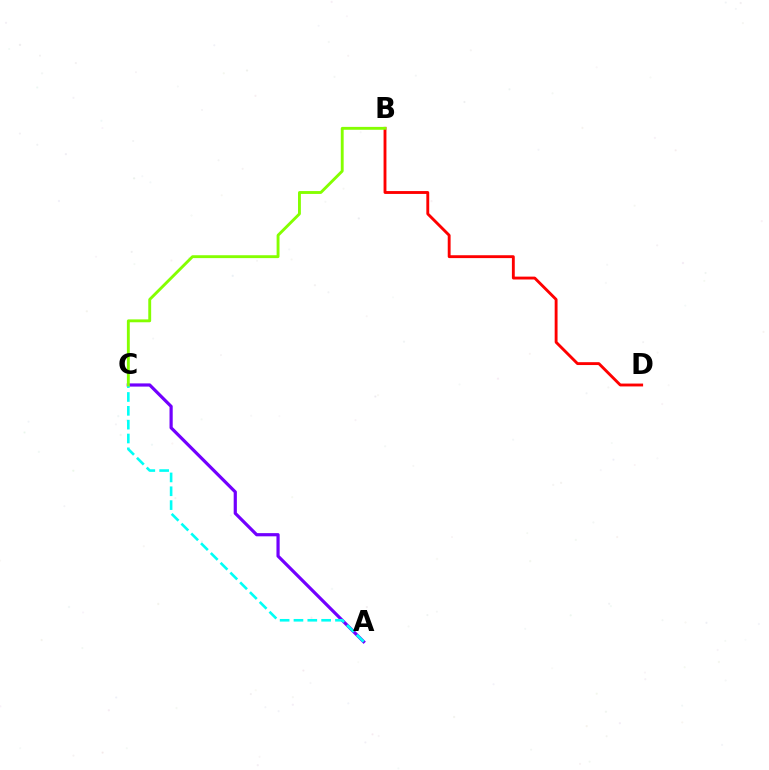{('A', 'C'): [{'color': '#7200ff', 'line_style': 'solid', 'thickness': 2.3}, {'color': '#00fff6', 'line_style': 'dashed', 'thickness': 1.88}], ('B', 'D'): [{'color': '#ff0000', 'line_style': 'solid', 'thickness': 2.07}], ('B', 'C'): [{'color': '#84ff00', 'line_style': 'solid', 'thickness': 2.07}]}